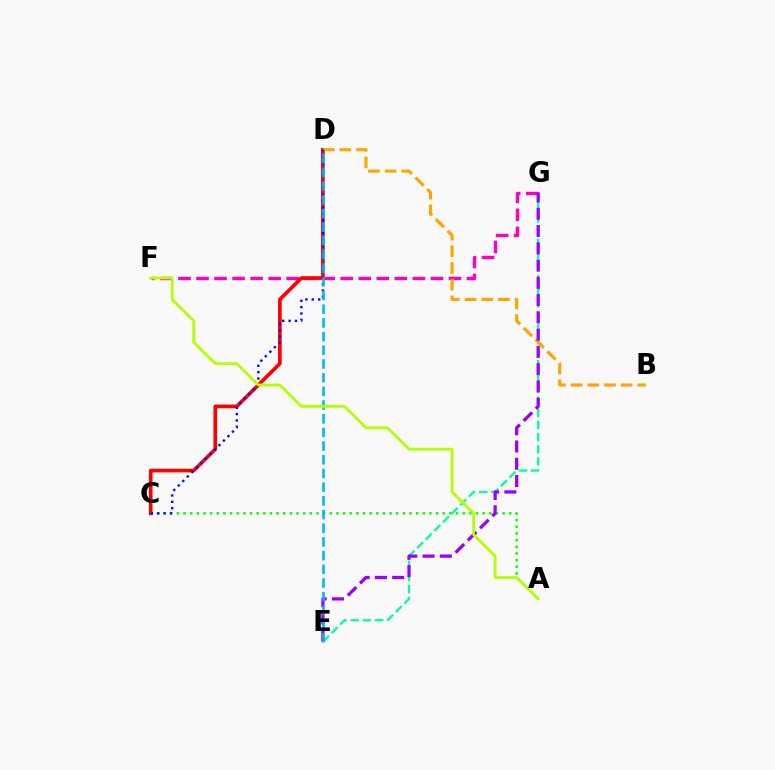{('E', 'G'): [{'color': '#00ff9d', 'line_style': 'dashed', 'thickness': 1.65}, {'color': '#9b00ff', 'line_style': 'dashed', 'thickness': 2.34}], ('F', 'G'): [{'color': '#ff00bd', 'line_style': 'dashed', 'thickness': 2.45}], ('A', 'C'): [{'color': '#08ff00', 'line_style': 'dotted', 'thickness': 1.81}], ('C', 'D'): [{'color': '#ff0000', 'line_style': 'solid', 'thickness': 2.64}, {'color': '#0010ff', 'line_style': 'dotted', 'thickness': 1.73}], ('B', 'D'): [{'color': '#ffa500', 'line_style': 'dashed', 'thickness': 2.26}], ('D', 'E'): [{'color': '#00b5ff', 'line_style': 'dashed', 'thickness': 1.86}], ('A', 'F'): [{'color': '#b3ff00', 'line_style': 'solid', 'thickness': 2.01}]}